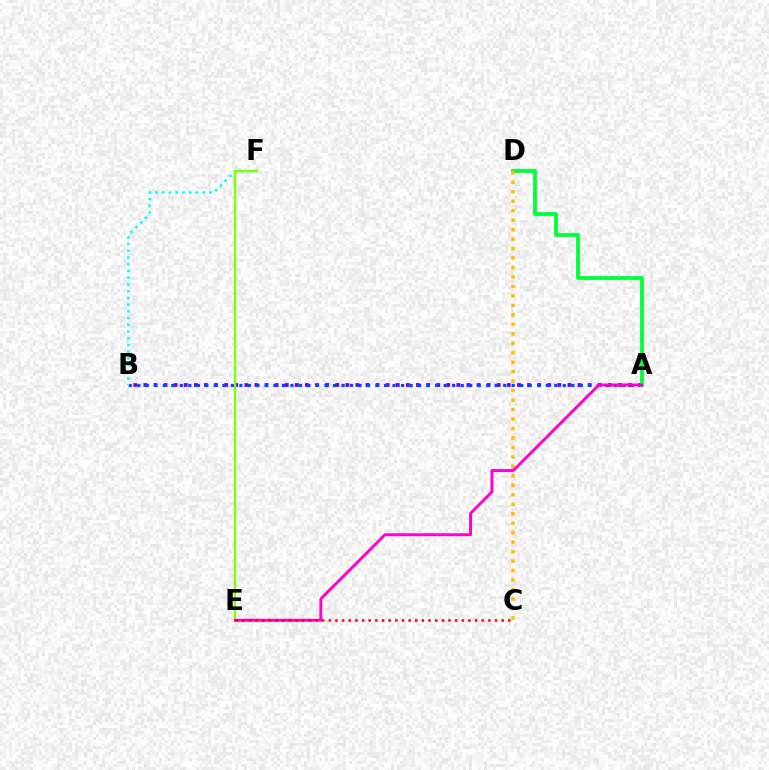{('A', 'B'): [{'color': '#7200ff', 'line_style': 'dotted', 'thickness': 2.74}, {'color': '#004bff', 'line_style': 'dotted', 'thickness': 2.31}], ('A', 'D'): [{'color': '#00ff39', 'line_style': 'solid', 'thickness': 2.73}], ('C', 'D'): [{'color': '#ffbd00', 'line_style': 'dotted', 'thickness': 2.57}], ('B', 'F'): [{'color': '#00fff6', 'line_style': 'dotted', 'thickness': 1.83}], ('E', 'F'): [{'color': '#84ff00', 'line_style': 'solid', 'thickness': 1.61}], ('A', 'E'): [{'color': '#ff00cf', 'line_style': 'solid', 'thickness': 2.09}], ('C', 'E'): [{'color': '#ff0000', 'line_style': 'dotted', 'thickness': 1.81}]}